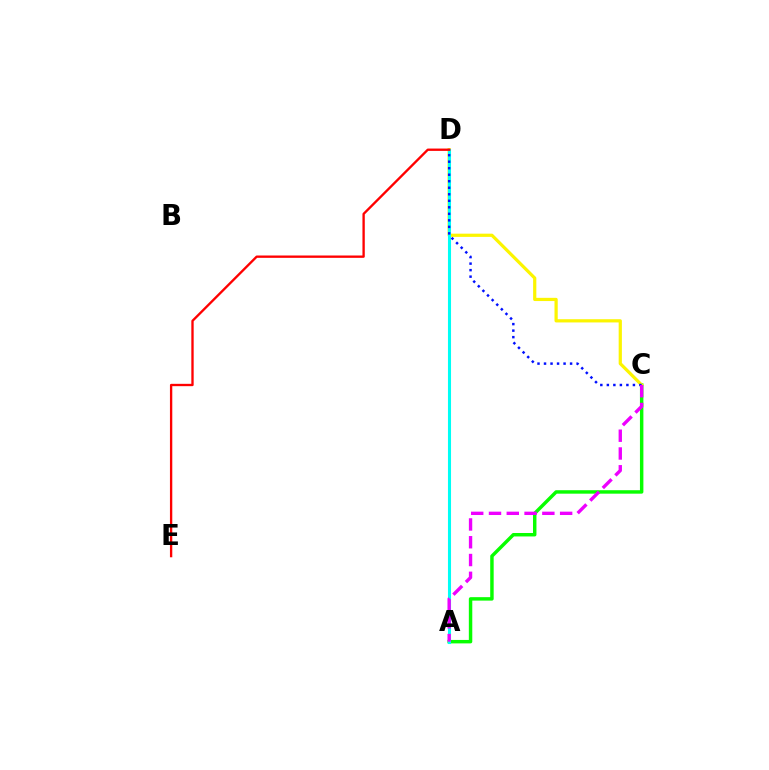{('A', 'C'): [{'color': '#08ff00', 'line_style': 'solid', 'thickness': 2.48}, {'color': '#ee00ff', 'line_style': 'dashed', 'thickness': 2.42}], ('C', 'D'): [{'color': '#fcf500', 'line_style': 'solid', 'thickness': 2.32}, {'color': '#0010ff', 'line_style': 'dotted', 'thickness': 1.77}], ('A', 'D'): [{'color': '#00fff6', 'line_style': 'solid', 'thickness': 2.21}], ('D', 'E'): [{'color': '#ff0000', 'line_style': 'solid', 'thickness': 1.68}]}